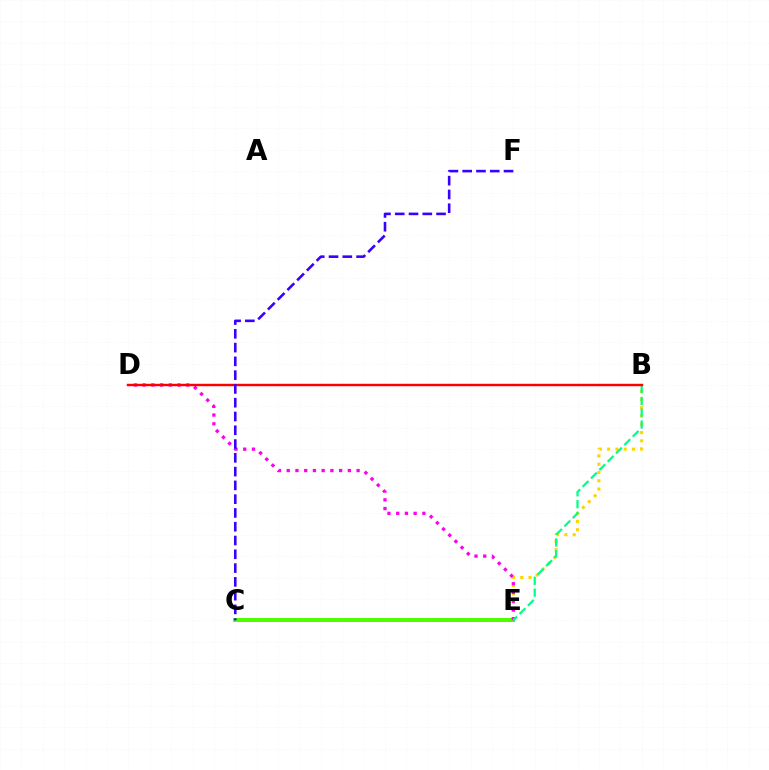{('C', 'E'): [{'color': '#009eff', 'line_style': 'solid', 'thickness': 1.5}, {'color': '#4fff00', 'line_style': 'solid', 'thickness': 2.88}], ('B', 'E'): [{'color': '#ffd500', 'line_style': 'dotted', 'thickness': 2.25}, {'color': '#00ff86', 'line_style': 'dashed', 'thickness': 1.6}], ('D', 'E'): [{'color': '#ff00ed', 'line_style': 'dotted', 'thickness': 2.37}], ('B', 'D'): [{'color': '#ff0000', 'line_style': 'solid', 'thickness': 1.75}], ('C', 'F'): [{'color': '#3700ff', 'line_style': 'dashed', 'thickness': 1.87}]}